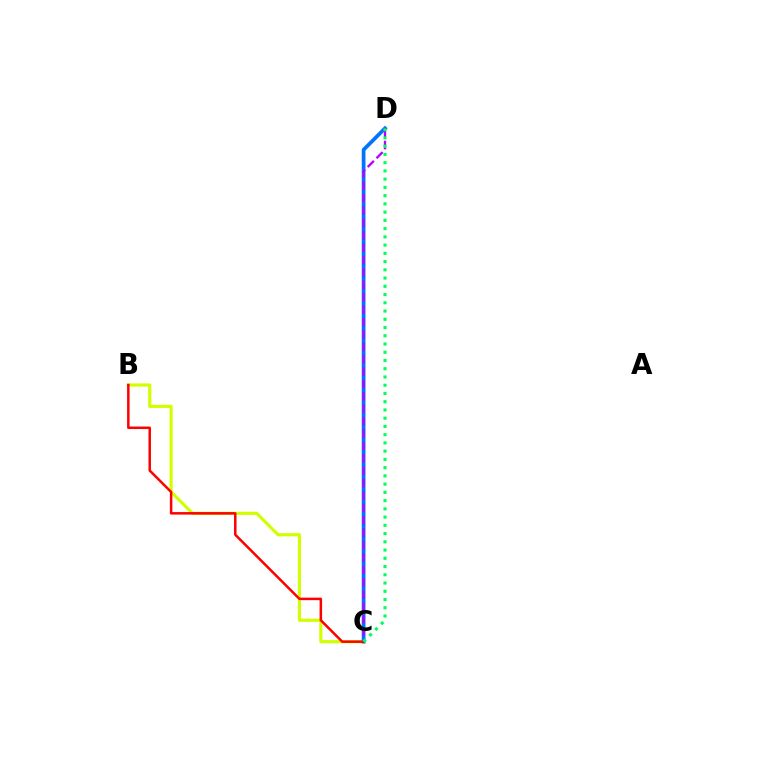{('B', 'C'): [{'color': '#d1ff00', 'line_style': 'solid', 'thickness': 2.28}, {'color': '#ff0000', 'line_style': 'solid', 'thickness': 1.8}], ('C', 'D'): [{'color': '#0074ff', 'line_style': 'solid', 'thickness': 2.69}, {'color': '#b900ff', 'line_style': 'dashed', 'thickness': 1.68}, {'color': '#00ff5c', 'line_style': 'dotted', 'thickness': 2.24}]}